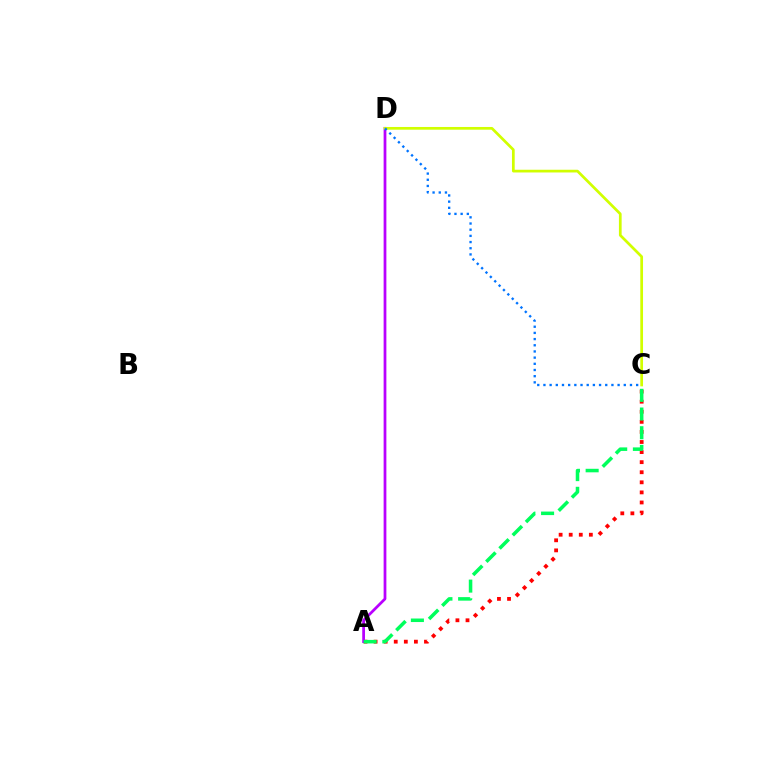{('A', 'C'): [{'color': '#ff0000', 'line_style': 'dotted', 'thickness': 2.74}, {'color': '#00ff5c', 'line_style': 'dashed', 'thickness': 2.54}], ('A', 'D'): [{'color': '#b900ff', 'line_style': 'solid', 'thickness': 1.98}], ('C', 'D'): [{'color': '#d1ff00', 'line_style': 'solid', 'thickness': 1.96}, {'color': '#0074ff', 'line_style': 'dotted', 'thickness': 1.68}]}